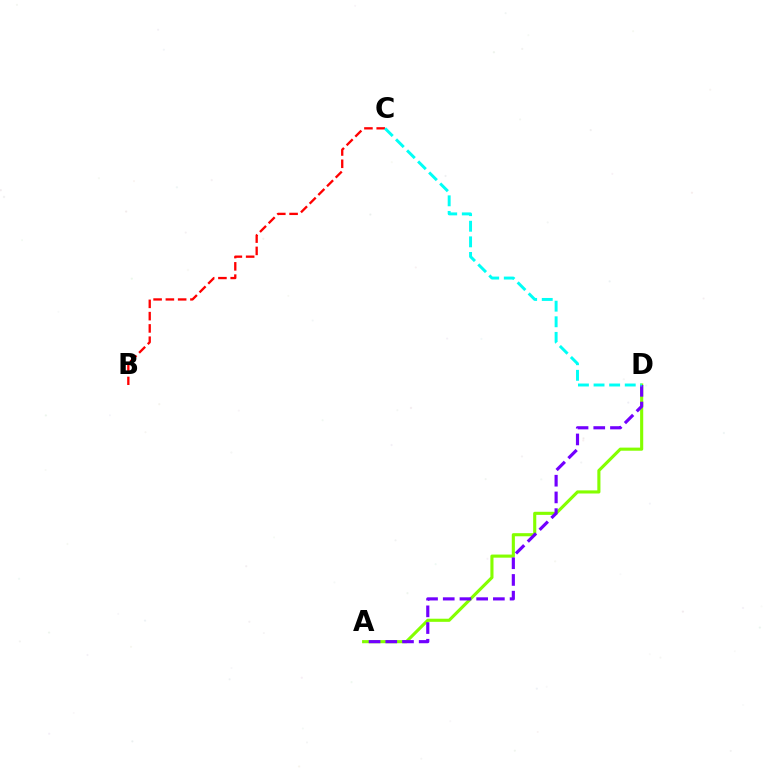{('B', 'C'): [{'color': '#ff0000', 'line_style': 'dashed', 'thickness': 1.67}], ('A', 'D'): [{'color': '#84ff00', 'line_style': 'solid', 'thickness': 2.24}, {'color': '#7200ff', 'line_style': 'dashed', 'thickness': 2.27}], ('C', 'D'): [{'color': '#00fff6', 'line_style': 'dashed', 'thickness': 2.12}]}